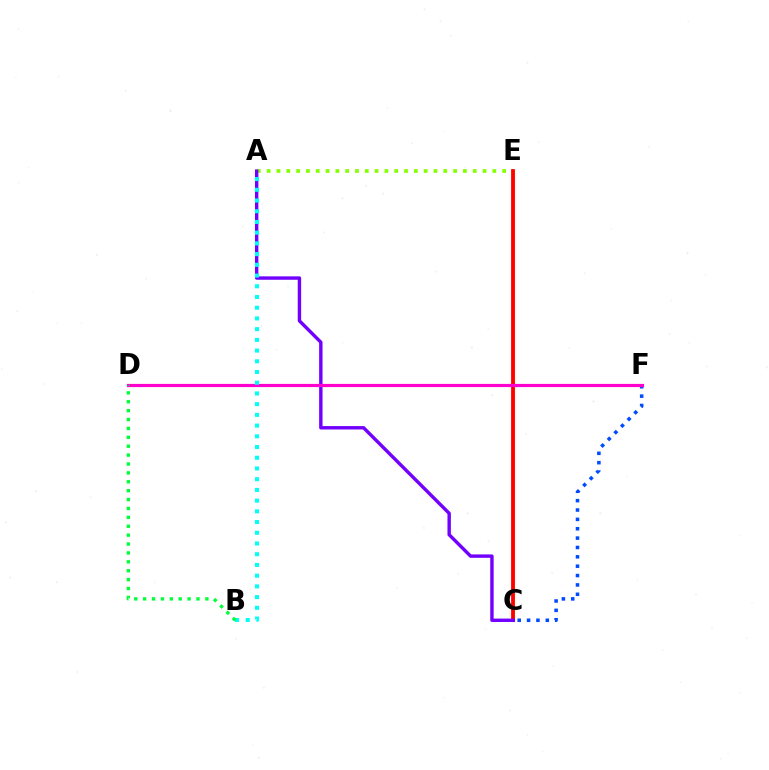{('C', 'F'): [{'color': '#004bff', 'line_style': 'dotted', 'thickness': 2.54}], ('C', 'E'): [{'color': '#ffbd00', 'line_style': 'solid', 'thickness': 2.23}, {'color': '#ff0000', 'line_style': 'solid', 'thickness': 2.72}], ('A', 'E'): [{'color': '#84ff00', 'line_style': 'dotted', 'thickness': 2.67}], ('A', 'C'): [{'color': '#7200ff', 'line_style': 'solid', 'thickness': 2.45}], ('D', 'F'): [{'color': '#ff00cf', 'line_style': 'solid', 'thickness': 2.3}], ('A', 'B'): [{'color': '#00fff6', 'line_style': 'dotted', 'thickness': 2.91}], ('B', 'D'): [{'color': '#00ff39', 'line_style': 'dotted', 'thickness': 2.42}]}